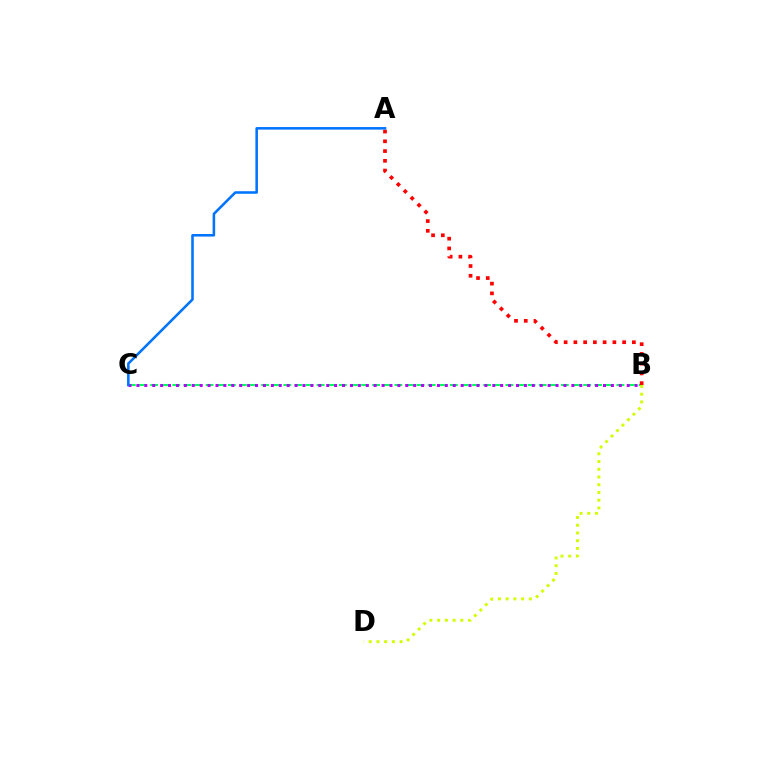{('B', 'C'): [{'color': '#00ff5c', 'line_style': 'dashed', 'thickness': 1.51}, {'color': '#b900ff', 'line_style': 'dotted', 'thickness': 2.15}], ('A', 'B'): [{'color': '#ff0000', 'line_style': 'dotted', 'thickness': 2.65}], ('B', 'D'): [{'color': '#d1ff00', 'line_style': 'dotted', 'thickness': 2.1}], ('A', 'C'): [{'color': '#0074ff', 'line_style': 'solid', 'thickness': 1.85}]}